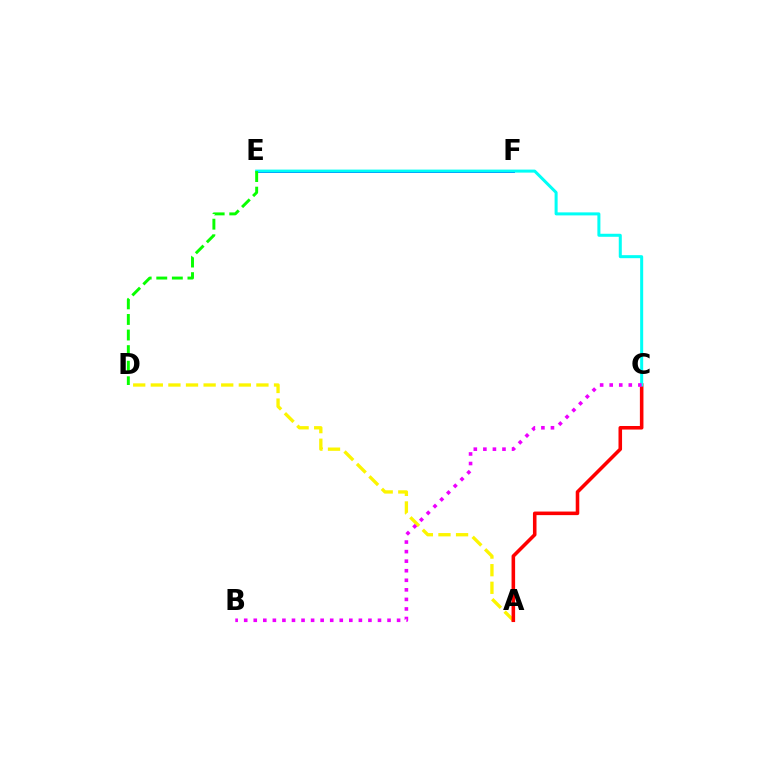{('E', 'F'): [{'color': '#0010ff', 'line_style': 'solid', 'thickness': 2.09}], ('A', 'D'): [{'color': '#fcf500', 'line_style': 'dashed', 'thickness': 2.39}], ('A', 'C'): [{'color': '#ff0000', 'line_style': 'solid', 'thickness': 2.57}], ('C', 'E'): [{'color': '#00fff6', 'line_style': 'solid', 'thickness': 2.18}], ('B', 'C'): [{'color': '#ee00ff', 'line_style': 'dotted', 'thickness': 2.6}], ('D', 'E'): [{'color': '#08ff00', 'line_style': 'dashed', 'thickness': 2.12}]}